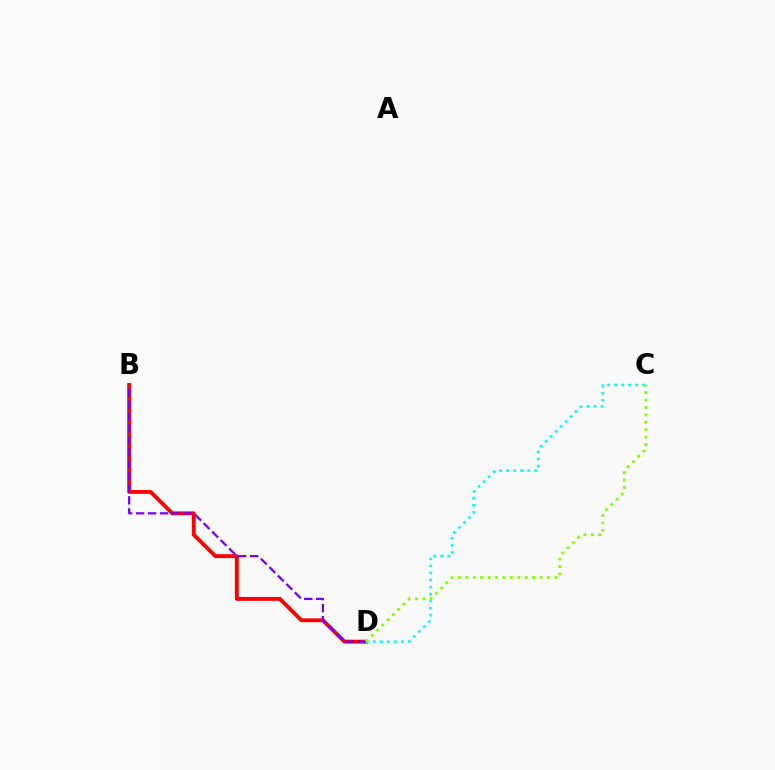{('B', 'D'): [{'color': '#ff0000', 'line_style': 'solid', 'thickness': 2.8}, {'color': '#7200ff', 'line_style': 'dashed', 'thickness': 1.63}], ('C', 'D'): [{'color': '#00fff6', 'line_style': 'dotted', 'thickness': 1.91}, {'color': '#84ff00', 'line_style': 'dotted', 'thickness': 2.01}]}